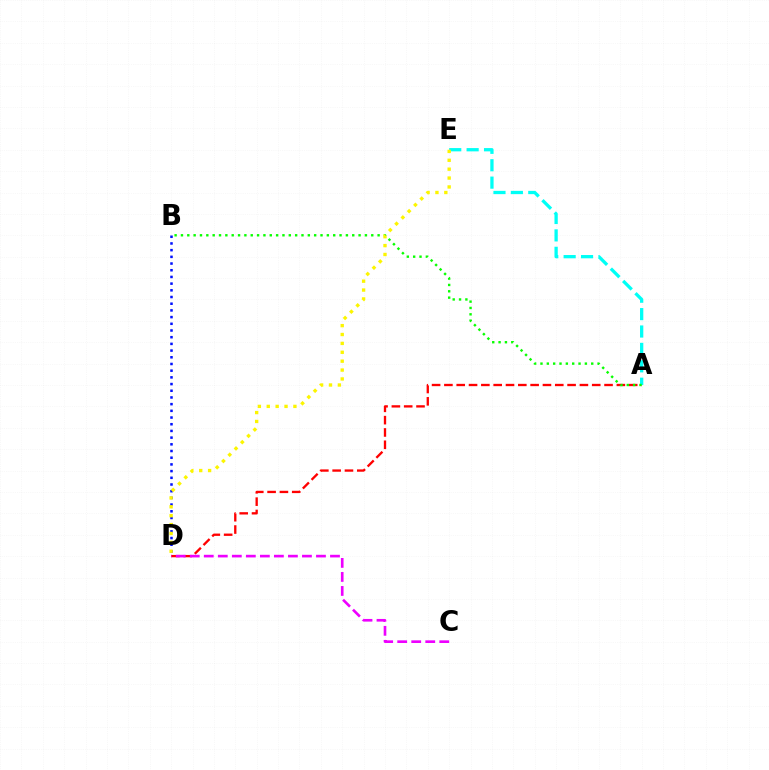{('B', 'D'): [{'color': '#0010ff', 'line_style': 'dotted', 'thickness': 1.82}], ('A', 'D'): [{'color': '#ff0000', 'line_style': 'dashed', 'thickness': 1.67}], ('A', 'E'): [{'color': '#00fff6', 'line_style': 'dashed', 'thickness': 2.36}], ('C', 'D'): [{'color': '#ee00ff', 'line_style': 'dashed', 'thickness': 1.91}], ('A', 'B'): [{'color': '#08ff00', 'line_style': 'dotted', 'thickness': 1.72}], ('D', 'E'): [{'color': '#fcf500', 'line_style': 'dotted', 'thickness': 2.41}]}